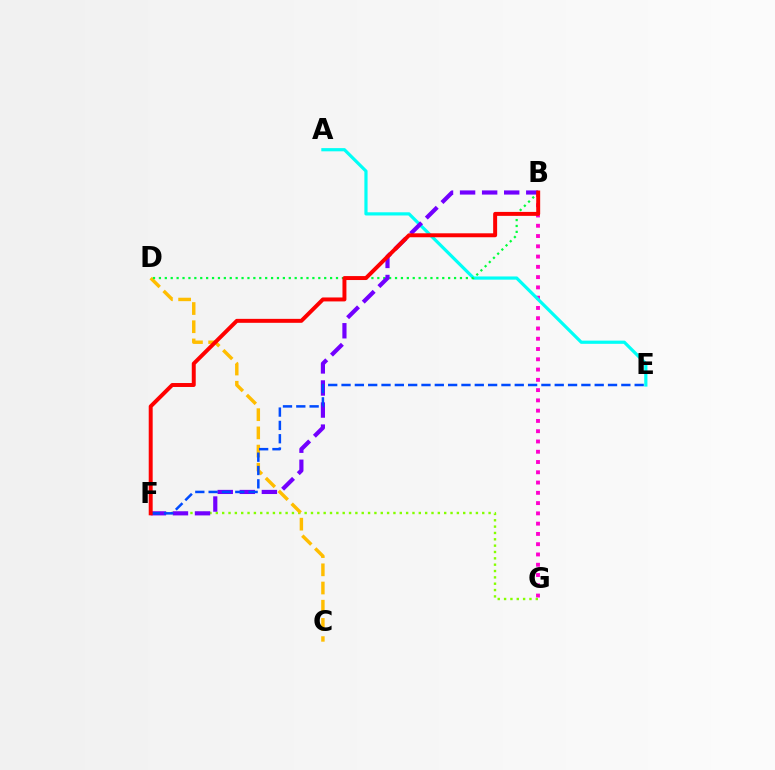{('B', 'G'): [{'color': '#ff00cf', 'line_style': 'dotted', 'thickness': 2.79}], ('F', 'G'): [{'color': '#84ff00', 'line_style': 'dotted', 'thickness': 1.72}], ('A', 'E'): [{'color': '#00fff6', 'line_style': 'solid', 'thickness': 2.3}], ('C', 'D'): [{'color': '#ffbd00', 'line_style': 'dashed', 'thickness': 2.47}], ('B', 'D'): [{'color': '#00ff39', 'line_style': 'dotted', 'thickness': 1.6}], ('B', 'F'): [{'color': '#7200ff', 'line_style': 'dashed', 'thickness': 3.0}, {'color': '#ff0000', 'line_style': 'solid', 'thickness': 2.85}], ('E', 'F'): [{'color': '#004bff', 'line_style': 'dashed', 'thickness': 1.81}]}